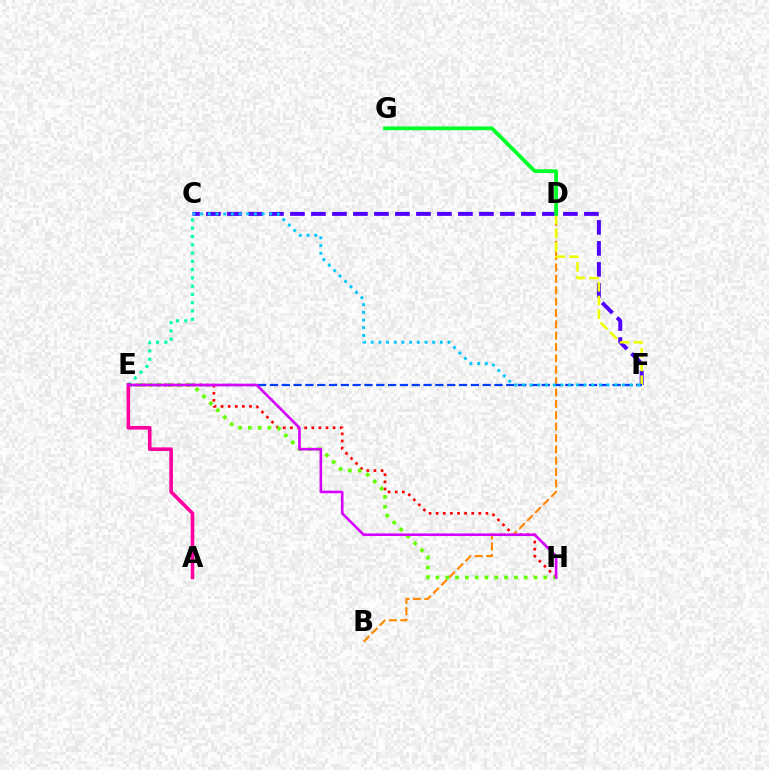{('C', 'E'): [{'color': '#00ffaf', 'line_style': 'dotted', 'thickness': 2.25}], ('E', 'H'): [{'color': '#ff0000', 'line_style': 'dotted', 'thickness': 1.93}, {'color': '#66ff00', 'line_style': 'dotted', 'thickness': 2.67}, {'color': '#d600ff', 'line_style': 'solid', 'thickness': 1.87}], ('B', 'D'): [{'color': '#ff8800', 'line_style': 'dashed', 'thickness': 1.54}], ('C', 'F'): [{'color': '#4f00ff', 'line_style': 'dashed', 'thickness': 2.85}, {'color': '#00c7ff', 'line_style': 'dotted', 'thickness': 2.09}], ('D', 'F'): [{'color': '#eeff00', 'line_style': 'dashed', 'thickness': 1.87}], ('D', 'G'): [{'color': '#00ff27', 'line_style': 'solid', 'thickness': 2.71}], ('E', 'F'): [{'color': '#003fff', 'line_style': 'dashed', 'thickness': 1.61}], ('A', 'E'): [{'color': '#ff00a0', 'line_style': 'solid', 'thickness': 2.58}]}